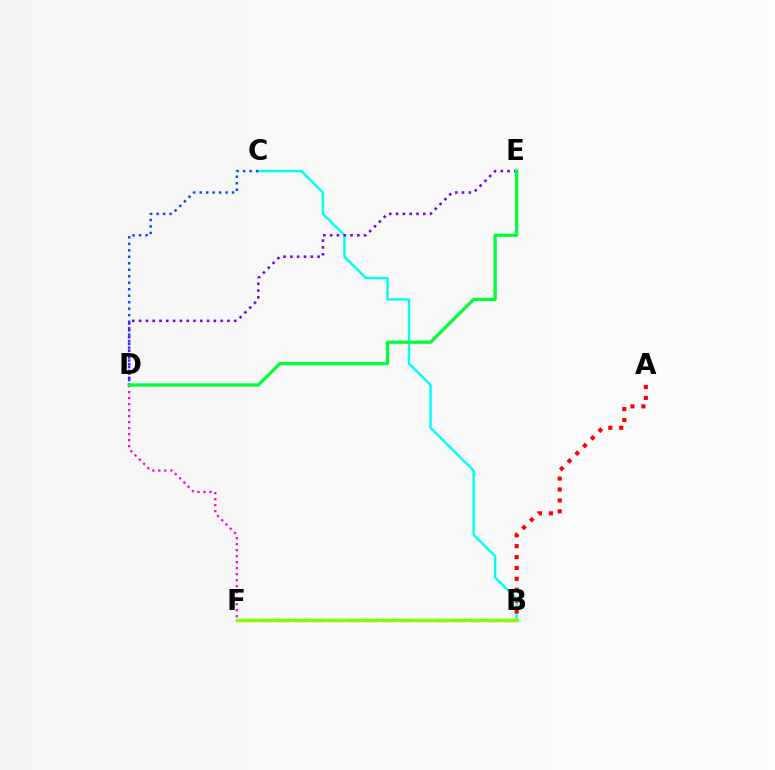{('B', 'C'): [{'color': '#00fff6', 'line_style': 'solid', 'thickness': 1.74}], ('A', 'B'): [{'color': '#ff0000', 'line_style': 'dotted', 'thickness': 2.96}], ('B', 'F'): [{'color': '#ffbd00', 'line_style': 'dashed', 'thickness': 2.38}, {'color': '#84ff00', 'line_style': 'solid', 'thickness': 2.41}], ('D', 'E'): [{'color': '#7200ff', 'line_style': 'dotted', 'thickness': 1.85}, {'color': '#00ff39', 'line_style': 'solid', 'thickness': 2.36}], ('C', 'D'): [{'color': '#004bff', 'line_style': 'dotted', 'thickness': 1.76}], ('D', 'F'): [{'color': '#ff00cf', 'line_style': 'dotted', 'thickness': 1.63}]}